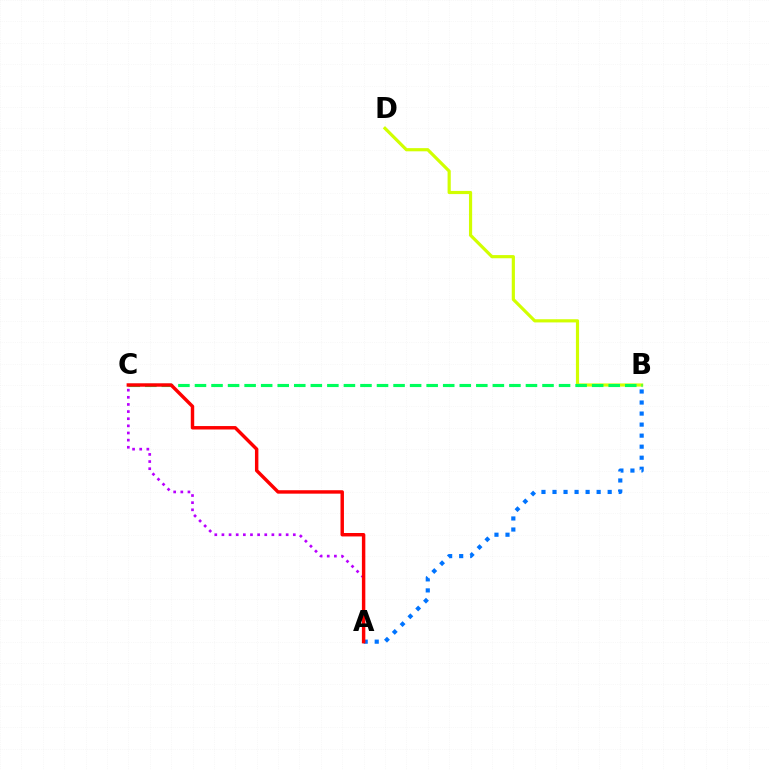{('A', 'C'): [{'color': '#b900ff', 'line_style': 'dotted', 'thickness': 1.94}, {'color': '#ff0000', 'line_style': 'solid', 'thickness': 2.47}], ('B', 'D'): [{'color': '#d1ff00', 'line_style': 'solid', 'thickness': 2.29}], ('A', 'B'): [{'color': '#0074ff', 'line_style': 'dotted', 'thickness': 3.0}], ('B', 'C'): [{'color': '#00ff5c', 'line_style': 'dashed', 'thickness': 2.25}]}